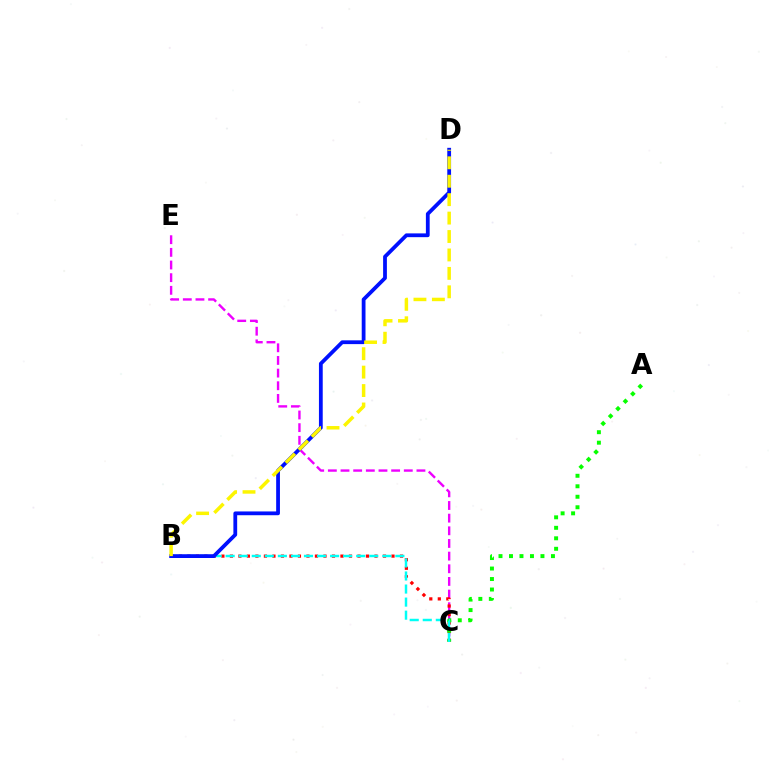{('C', 'E'): [{'color': '#ee00ff', 'line_style': 'dashed', 'thickness': 1.72}], ('B', 'C'): [{'color': '#ff0000', 'line_style': 'dotted', 'thickness': 2.31}, {'color': '#00fff6', 'line_style': 'dashed', 'thickness': 1.77}], ('A', 'C'): [{'color': '#08ff00', 'line_style': 'dotted', 'thickness': 2.85}], ('B', 'D'): [{'color': '#0010ff', 'line_style': 'solid', 'thickness': 2.72}, {'color': '#fcf500', 'line_style': 'dashed', 'thickness': 2.5}]}